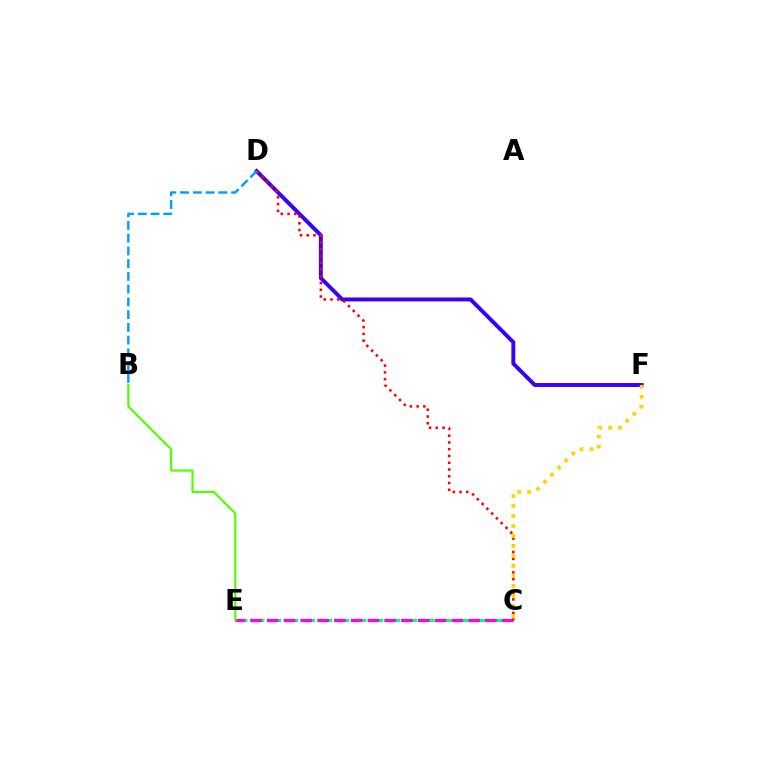{('C', 'E'): [{'color': '#00ff86', 'line_style': 'dashed', 'thickness': 2.31}, {'color': '#ff00ed', 'line_style': 'dashed', 'thickness': 2.28}], ('D', 'F'): [{'color': '#3700ff', 'line_style': 'solid', 'thickness': 2.84}], ('C', 'D'): [{'color': '#ff0000', 'line_style': 'dotted', 'thickness': 1.84}], ('B', 'D'): [{'color': '#009eff', 'line_style': 'dashed', 'thickness': 1.73}], ('B', 'E'): [{'color': '#4fff00', 'line_style': 'solid', 'thickness': 1.52}], ('C', 'F'): [{'color': '#ffd500', 'line_style': 'dotted', 'thickness': 2.72}]}